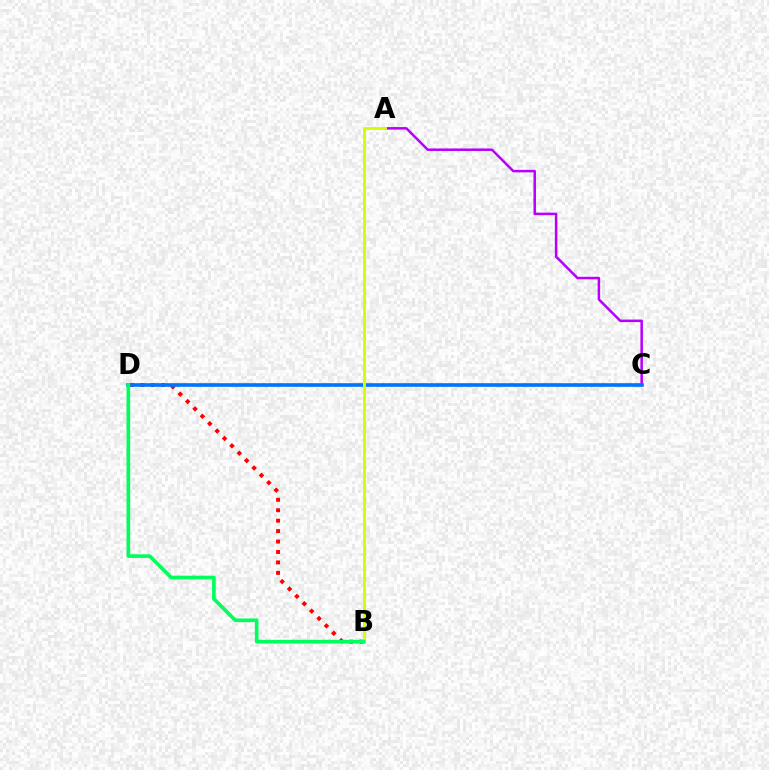{('A', 'C'): [{'color': '#b900ff', 'line_style': 'solid', 'thickness': 1.81}], ('B', 'D'): [{'color': '#ff0000', 'line_style': 'dotted', 'thickness': 2.84}, {'color': '#00ff5c', 'line_style': 'solid', 'thickness': 2.63}], ('C', 'D'): [{'color': '#0074ff', 'line_style': 'solid', 'thickness': 2.62}], ('A', 'B'): [{'color': '#d1ff00', 'line_style': 'solid', 'thickness': 2.11}]}